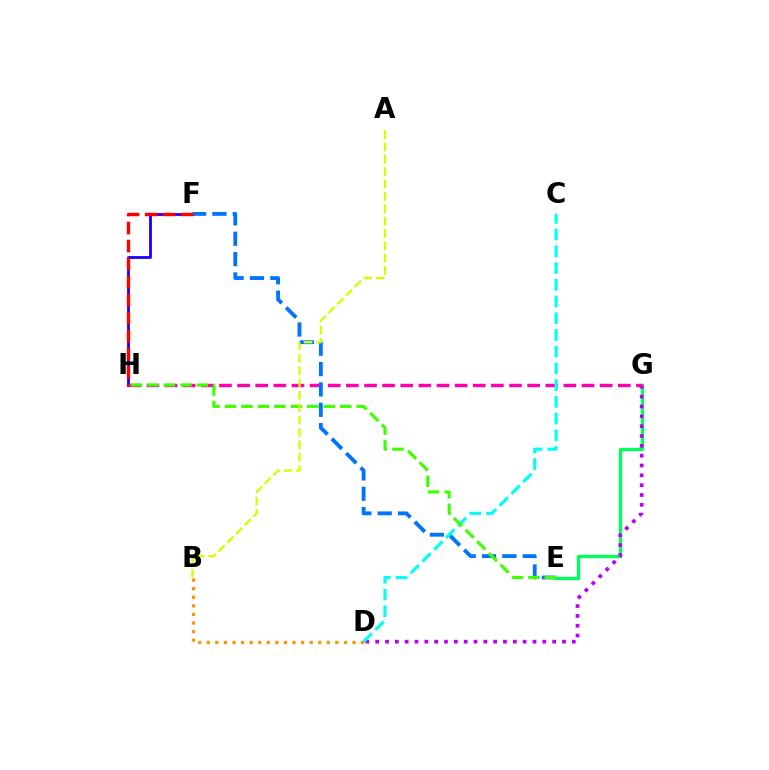{('F', 'H'): [{'color': '#2500ff', 'line_style': 'solid', 'thickness': 2.06}, {'color': '#ff0000', 'line_style': 'dashed', 'thickness': 2.45}], ('E', 'G'): [{'color': '#00ff5c', 'line_style': 'solid', 'thickness': 2.41}], ('B', 'D'): [{'color': '#ff9400', 'line_style': 'dotted', 'thickness': 2.33}], ('D', 'G'): [{'color': '#b900ff', 'line_style': 'dotted', 'thickness': 2.67}], ('G', 'H'): [{'color': '#ff00ac', 'line_style': 'dashed', 'thickness': 2.46}], ('E', 'F'): [{'color': '#0074ff', 'line_style': 'dashed', 'thickness': 2.76}], ('C', 'D'): [{'color': '#00fff6', 'line_style': 'dashed', 'thickness': 2.27}], ('E', 'H'): [{'color': '#3dff00', 'line_style': 'dashed', 'thickness': 2.24}], ('A', 'B'): [{'color': '#d1ff00', 'line_style': 'dashed', 'thickness': 1.68}]}